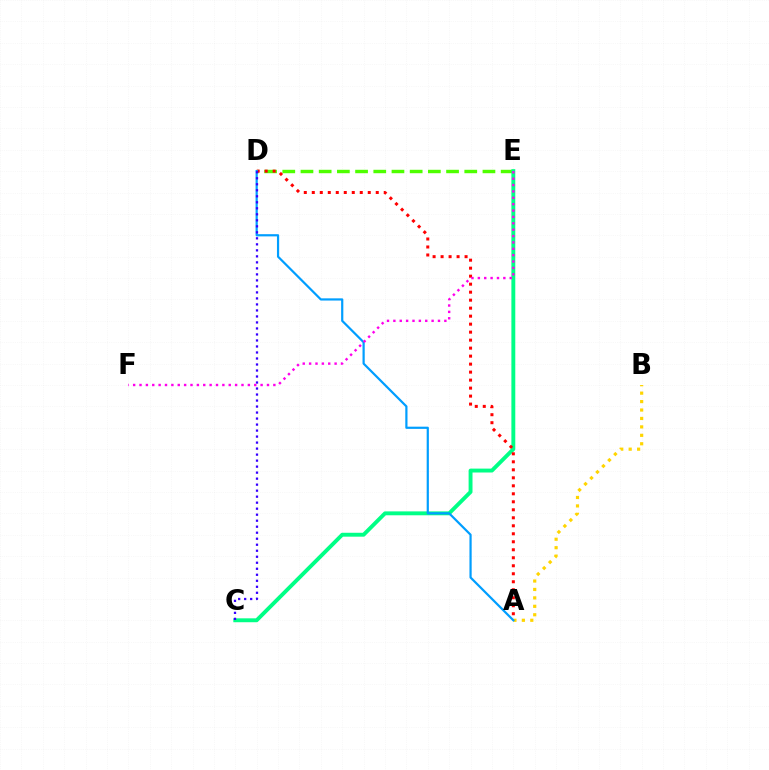{('A', 'B'): [{'color': '#ffd500', 'line_style': 'dotted', 'thickness': 2.29}], ('D', 'E'): [{'color': '#4fff00', 'line_style': 'dashed', 'thickness': 2.47}], ('C', 'E'): [{'color': '#00ff86', 'line_style': 'solid', 'thickness': 2.81}], ('A', 'D'): [{'color': '#ff0000', 'line_style': 'dotted', 'thickness': 2.17}, {'color': '#009eff', 'line_style': 'solid', 'thickness': 1.59}], ('C', 'D'): [{'color': '#3700ff', 'line_style': 'dotted', 'thickness': 1.63}], ('E', 'F'): [{'color': '#ff00ed', 'line_style': 'dotted', 'thickness': 1.73}]}